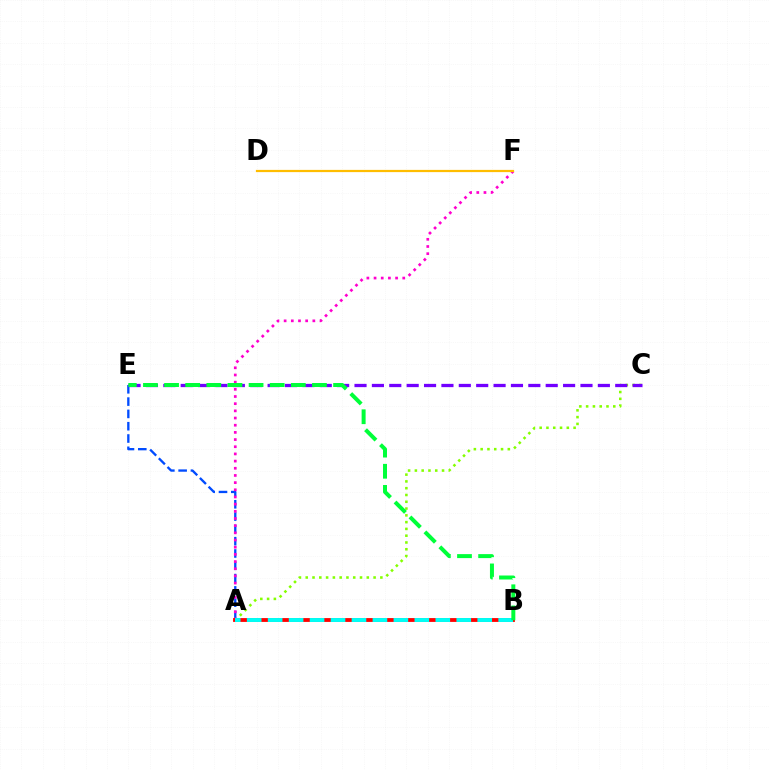{('A', 'E'): [{'color': '#004bff', 'line_style': 'dashed', 'thickness': 1.67}], ('A', 'F'): [{'color': '#ff00cf', 'line_style': 'dotted', 'thickness': 1.95}], ('D', 'F'): [{'color': '#ffbd00', 'line_style': 'solid', 'thickness': 1.6}], ('A', 'C'): [{'color': '#84ff00', 'line_style': 'dotted', 'thickness': 1.84}], ('C', 'E'): [{'color': '#7200ff', 'line_style': 'dashed', 'thickness': 2.36}], ('A', 'B'): [{'color': '#ff0000', 'line_style': 'solid', 'thickness': 2.75}, {'color': '#00fff6', 'line_style': 'dashed', 'thickness': 2.85}], ('B', 'E'): [{'color': '#00ff39', 'line_style': 'dashed', 'thickness': 2.87}]}